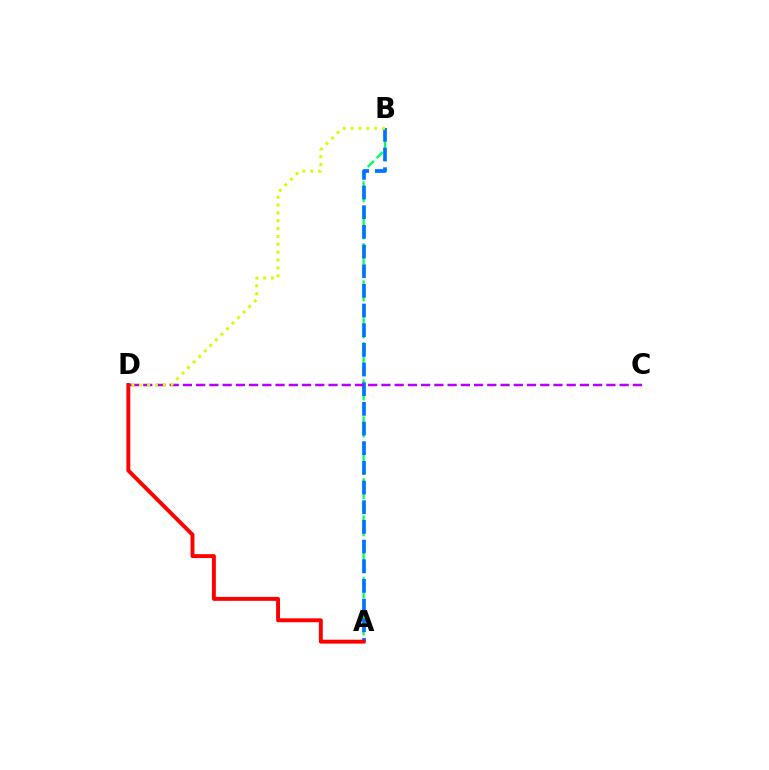{('A', 'B'): [{'color': '#00ff5c', 'line_style': 'dashed', 'thickness': 1.68}, {'color': '#0074ff', 'line_style': 'dashed', 'thickness': 2.67}], ('C', 'D'): [{'color': '#b900ff', 'line_style': 'dashed', 'thickness': 1.8}], ('A', 'D'): [{'color': '#ff0000', 'line_style': 'solid', 'thickness': 2.81}], ('B', 'D'): [{'color': '#d1ff00', 'line_style': 'dotted', 'thickness': 2.13}]}